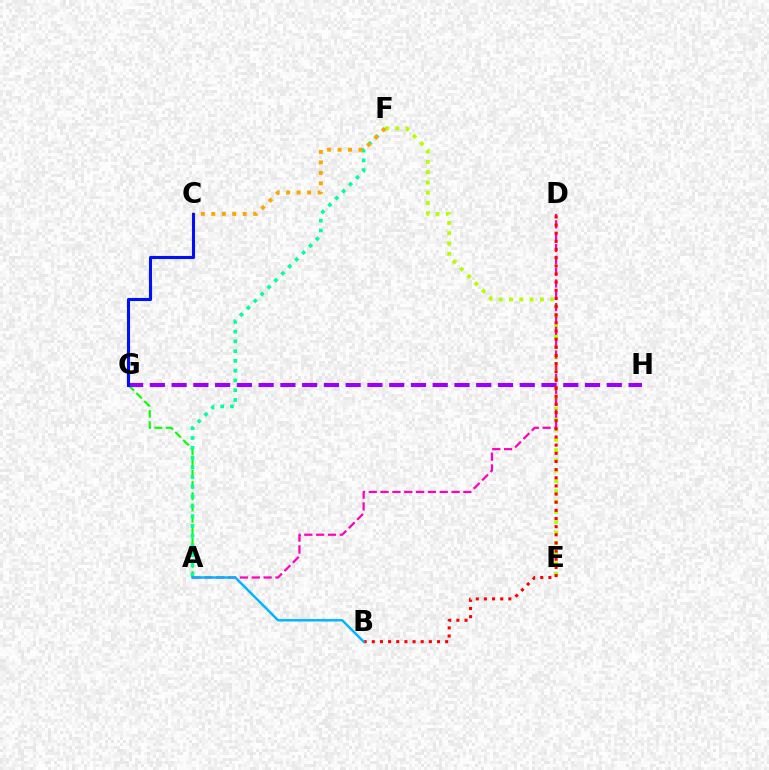{('A', 'G'): [{'color': '#08ff00', 'line_style': 'dashed', 'thickness': 1.53}], ('E', 'F'): [{'color': '#b3ff00', 'line_style': 'dotted', 'thickness': 2.8}], ('G', 'H'): [{'color': '#9b00ff', 'line_style': 'dashed', 'thickness': 2.96}], ('A', 'F'): [{'color': '#00ff9d', 'line_style': 'dotted', 'thickness': 2.65}], ('A', 'D'): [{'color': '#ff00bd', 'line_style': 'dashed', 'thickness': 1.61}], ('C', 'F'): [{'color': '#ffa500', 'line_style': 'dotted', 'thickness': 2.84}], ('C', 'G'): [{'color': '#0010ff', 'line_style': 'solid', 'thickness': 2.23}], ('B', 'D'): [{'color': '#ff0000', 'line_style': 'dotted', 'thickness': 2.21}], ('A', 'B'): [{'color': '#00b5ff', 'line_style': 'solid', 'thickness': 1.75}]}